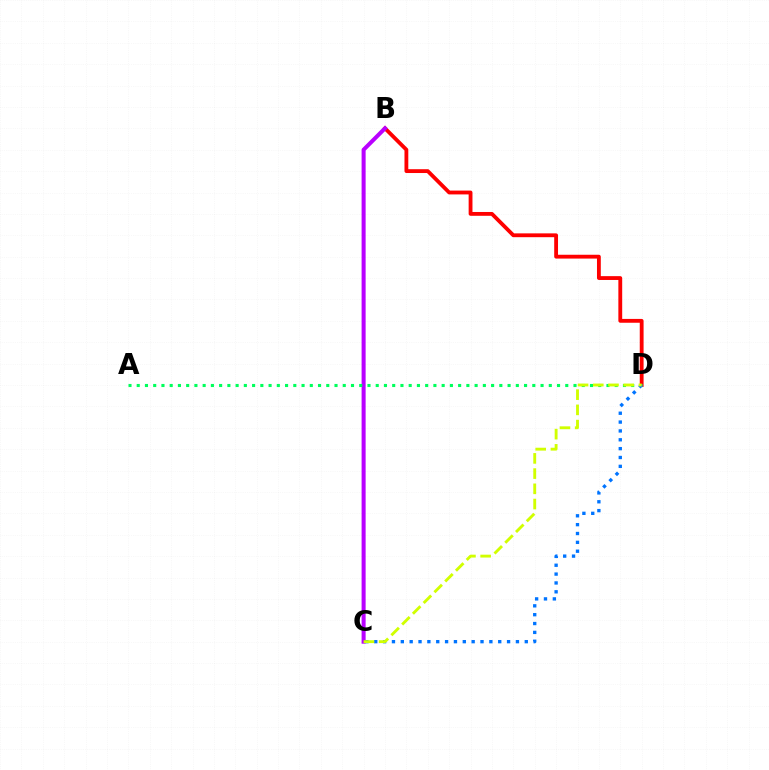{('B', 'D'): [{'color': '#ff0000', 'line_style': 'solid', 'thickness': 2.76}], ('B', 'C'): [{'color': '#b900ff', 'line_style': 'solid', 'thickness': 2.9}], ('A', 'D'): [{'color': '#00ff5c', 'line_style': 'dotted', 'thickness': 2.24}], ('C', 'D'): [{'color': '#0074ff', 'line_style': 'dotted', 'thickness': 2.41}, {'color': '#d1ff00', 'line_style': 'dashed', 'thickness': 2.07}]}